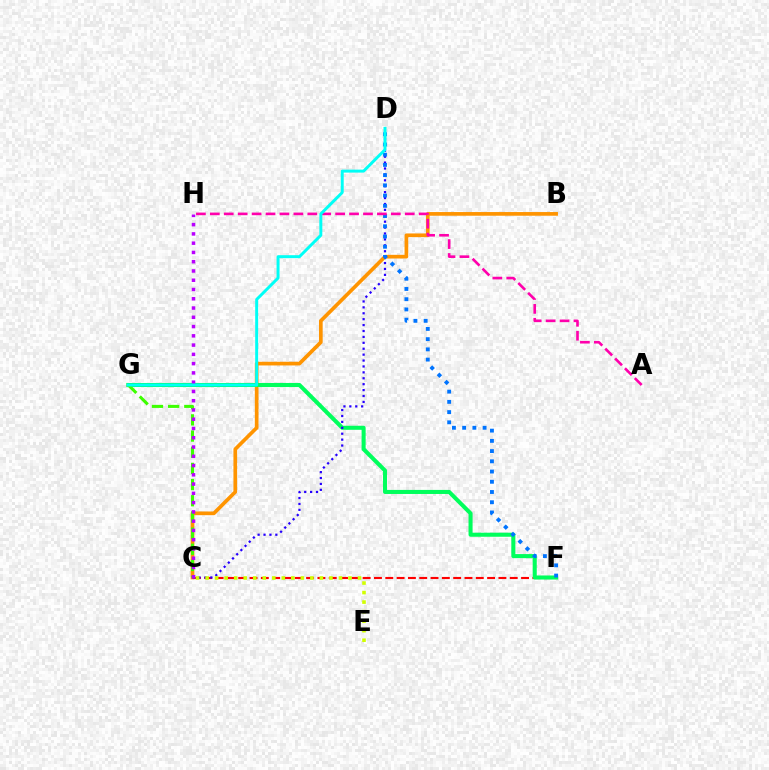{('C', 'F'): [{'color': '#ff0000', 'line_style': 'dashed', 'thickness': 1.54}], ('B', 'C'): [{'color': '#ff9400', 'line_style': 'solid', 'thickness': 2.65}], ('F', 'G'): [{'color': '#00ff5c', 'line_style': 'solid', 'thickness': 2.92}], ('C', 'D'): [{'color': '#2500ff', 'line_style': 'dotted', 'thickness': 1.61}], ('D', 'F'): [{'color': '#0074ff', 'line_style': 'dotted', 'thickness': 2.78}], ('A', 'H'): [{'color': '#ff00ac', 'line_style': 'dashed', 'thickness': 1.89}], ('C', 'G'): [{'color': '#3dff00', 'line_style': 'dashed', 'thickness': 2.2}], ('C', 'H'): [{'color': '#b900ff', 'line_style': 'dotted', 'thickness': 2.52}], ('D', 'G'): [{'color': '#00fff6', 'line_style': 'solid', 'thickness': 2.13}], ('C', 'E'): [{'color': '#d1ff00', 'line_style': 'dotted', 'thickness': 2.59}]}